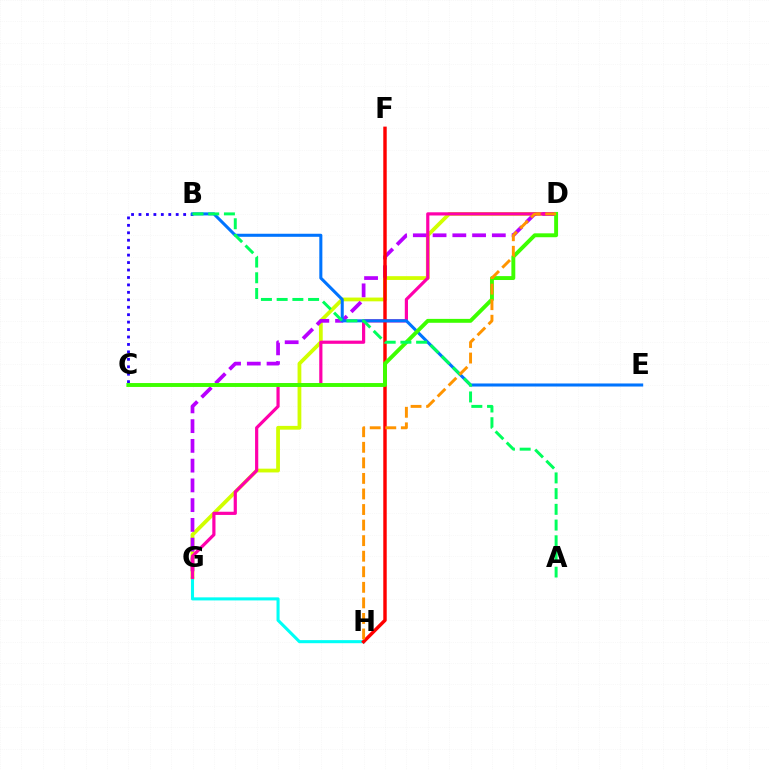{('D', 'G'): [{'color': '#d1ff00', 'line_style': 'solid', 'thickness': 2.72}, {'color': '#b900ff', 'line_style': 'dashed', 'thickness': 2.68}, {'color': '#ff00ac', 'line_style': 'solid', 'thickness': 2.3}], ('G', 'H'): [{'color': '#00fff6', 'line_style': 'solid', 'thickness': 2.21}], ('F', 'H'): [{'color': '#ff0000', 'line_style': 'solid', 'thickness': 2.48}], ('B', 'C'): [{'color': '#2500ff', 'line_style': 'dotted', 'thickness': 2.02}], ('B', 'E'): [{'color': '#0074ff', 'line_style': 'solid', 'thickness': 2.2}], ('C', 'D'): [{'color': '#3dff00', 'line_style': 'solid', 'thickness': 2.81}], ('A', 'B'): [{'color': '#00ff5c', 'line_style': 'dashed', 'thickness': 2.14}], ('D', 'H'): [{'color': '#ff9400', 'line_style': 'dashed', 'thickness': 2.11}]}